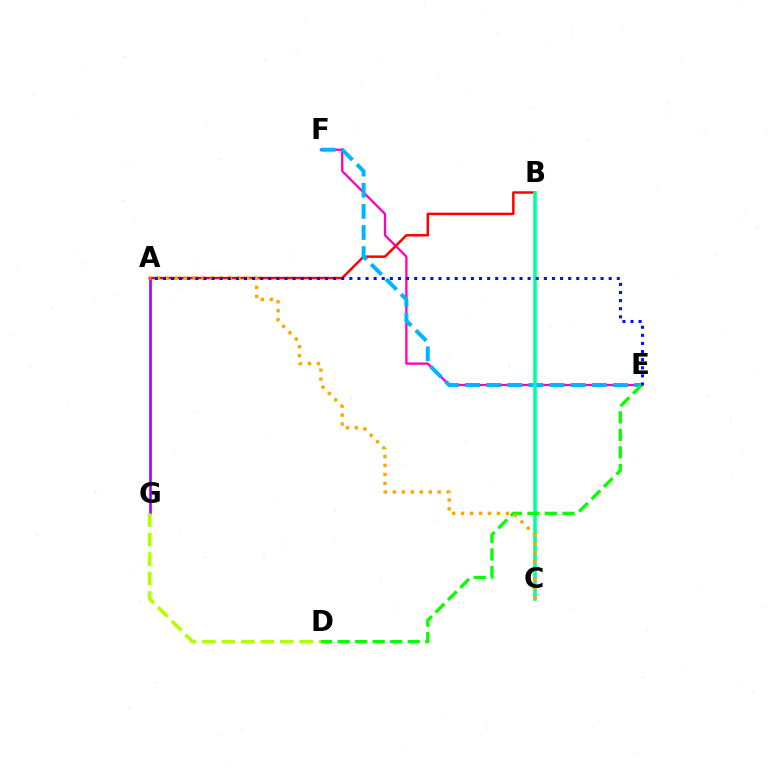{('A', 'G'): [{'color': '#9b00ff', 'line_style': 'solid', 'thickness': 1.88}], ('E', 'F'): [{'color': '#ff00bd', 'line_style': 'solid', 'thickness': 1.66}, {'color': '#00b5ff', 'line_style': 'dashed', 'thickness': 2.87}], ('A', 'B'): [{'color': '#ff0000', 'line_style': 'solid', 'thickness': 1.79}], ('D', 'G'): [{'color': '#b3ff00', 'line_style': 'dashed', 'thickness': 2.64}], ('B', 'C'): [{'color': '#00ff9d', 'line_style': 'solid', 'thickness': 2.58}], ('D', 'E'): [{'color': '#08ff00', 'line_style': 'dashed', 'thickness': 2.38}], ('A', 'C'): [{'color': '#ffa500', 'line_style': 'dotted', 'thickness': 2.44}], ('A', 'E'): [{'color': '#0010ff', 'line_style': 'dotted', 'thickness': 2.2}]}